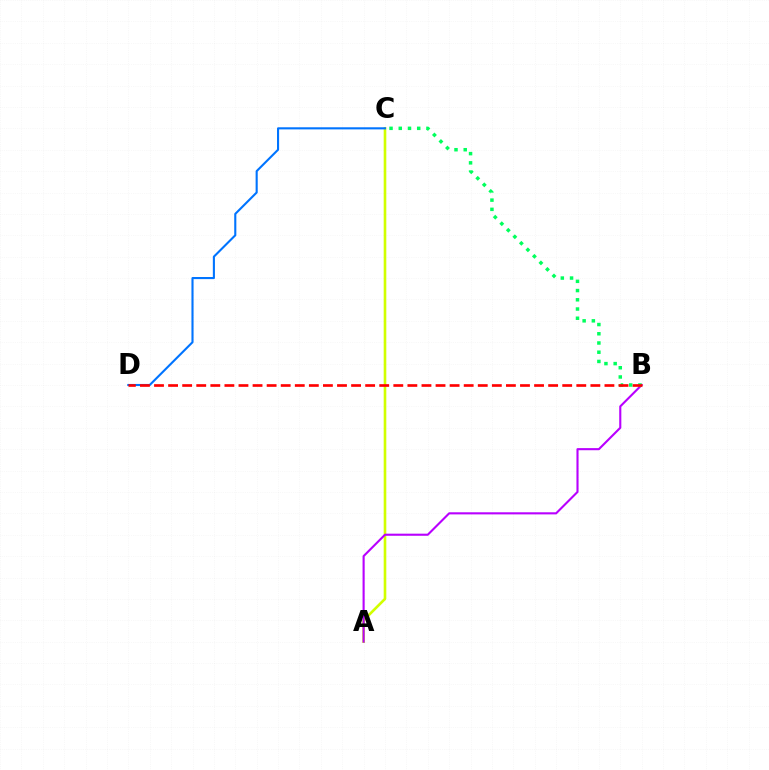{('A', 'C'): [{'color': '#d1ff00', 'line_style': 'solid', 'thickness': 1.89}], ('C', 'D'): [{'color': '#0074ff', 'line_style': 'solid', 'thickness': 1.52}], ('A', 'B'): [{'color': '#b900ff', 'line_style': 'solid', 'thickness': 1.52}], ('B', 'C'): [{'color': '#00ff5c', 'line_style': 'dotted', 'thickness': 2.51}], ('B', 'D'): [{'color': '#ff0000', 'line_style': 'dashed', 'thickness': 1.91}]}